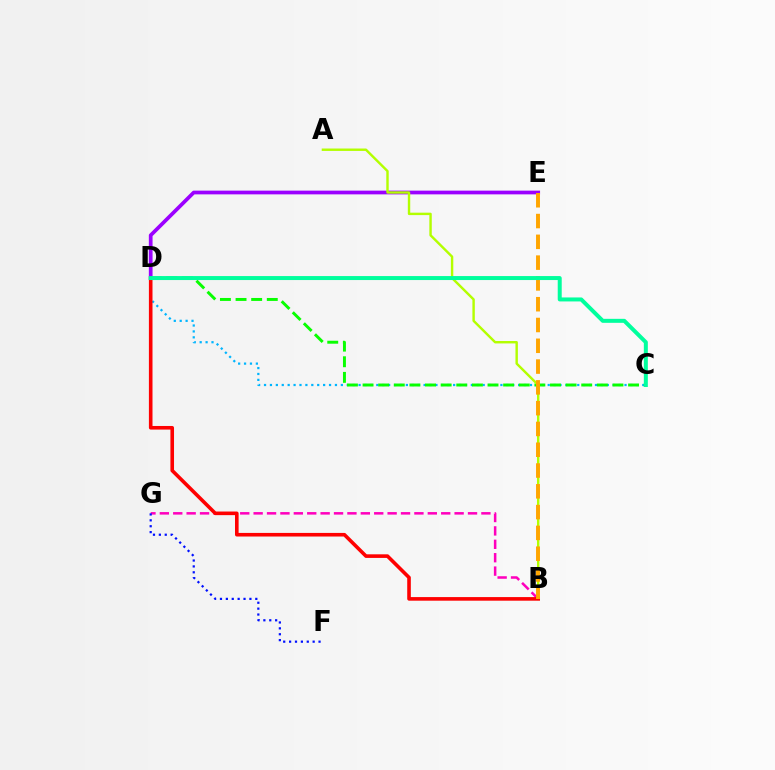{('D', 'E'): [{'color': '#9b00ff', 'line_style': 'solid', 'thickness': 2.69}], ('B', 'G'): [{'color': '#ff00bd', 'line_style': 'dashed', 'thickness': 1.82}], ('C', 'D'): [{'color': '#00b5ff', 'line_style': 'dotted', 'thickness': 1.61}, {'color': '#08ff00', 'line_style': 'dashed', 'thickness': 2.12}, {'color': '#00ff9d', 'line_style': 'solid', 'thickness': 2.87}], ('A', 'B'): [{'color': '#b3ff00', 'line_style': 'solid', 'thickness': 1.74}], ('B', 'D'): [{'color': '#ff0000', 'line_style': 'solid', 'thickness': 2.59}], ('F', 'G'): [{'color': '#0010ff', 'line_style': 'dotted', 'thickness': 1.6}], ('B', 'E'): [{'color': '#ffa500', 'line_style': 'dashed', 'thickness': 2.82}]}